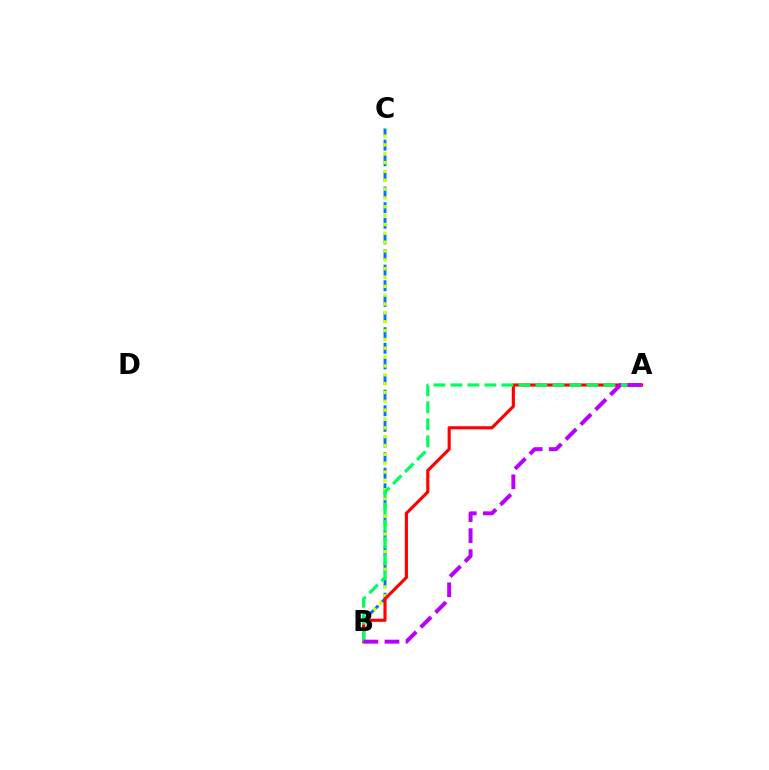{('B', 'C'): [{'color': '#0074ff', 'line_style': 'dashed', 'thickness': 2.12}, {'color': '#d1ff00', 'line_style': 'dotted', 'thickness': 2.4}], ('A', 'B'): [{'color': '#ff0000', 'line_style': 'solid', 'thickness': 2.25}, {'color': '#00ff5c', 'line_style': 'dashed', 'thickness': 2.31}, {'color': '#b900ff', 'line_style': 'dashed', 'thickness': 2.85}]}